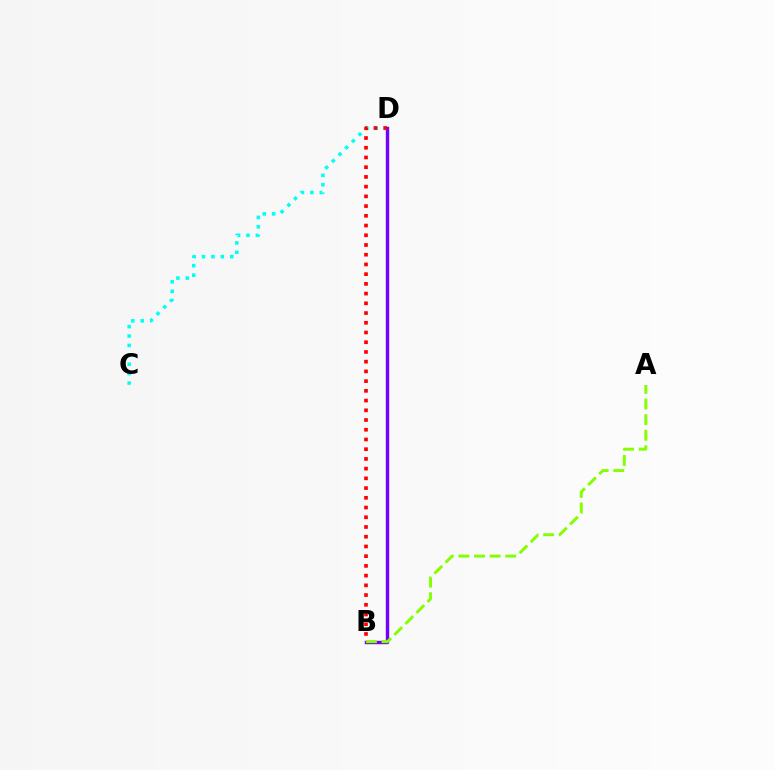{('C', 'D'): [{'color': '#00fff6', 'line_style': 'dotted', 'thickness': 2.56}], ('B', 'D'): [{'color': '#7200ff', 'line_style': 'solid', 'thickness': 2.45}, {'color': '#ff0000', 'line_style': 'dotted', 'thickness': 2.64}], ('A', 'B'): [{'color': '#84ff00', 'line_style': 'dashed', 'thickness': 2.12}]}